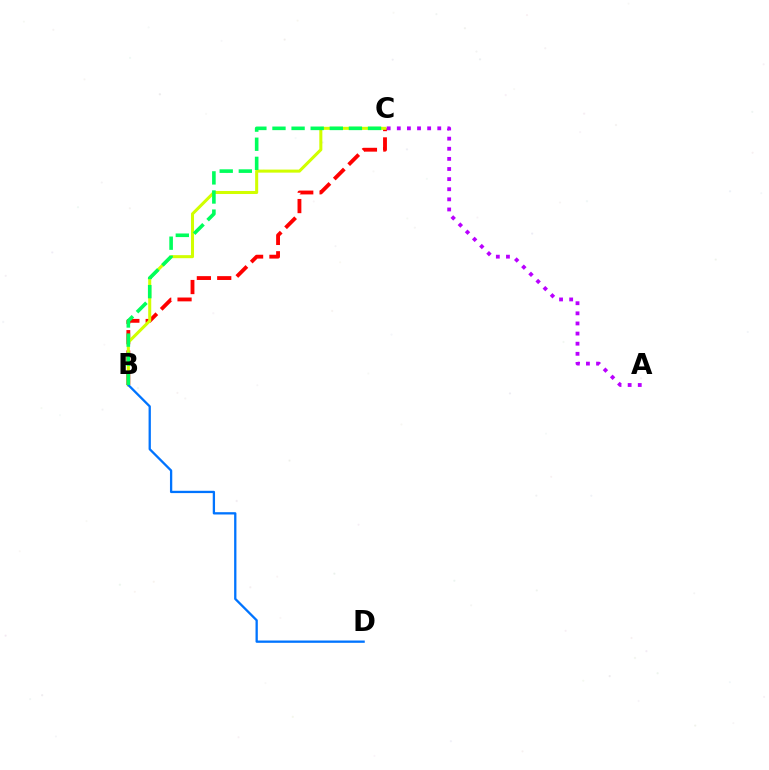{('B', 'C'): [{'color': '#ff0000', 'line_style': 'dashed', 'thickness': 2.77}, {'color': '#d1ff00', 'line_style': 'solid', 'thickness': 2.19}, {'color': '#00ff5c', 'line_style': 'dashed', 'thickness': 2.6}], ('B', 'D'): [{'color': '#0074ff', 'line_style': 'solid', 'thickness': 1.66}], ('A', 'C'): [{'color': '#b900ff', 'line_style': 'dotted', 'thickness': 2.75}]}